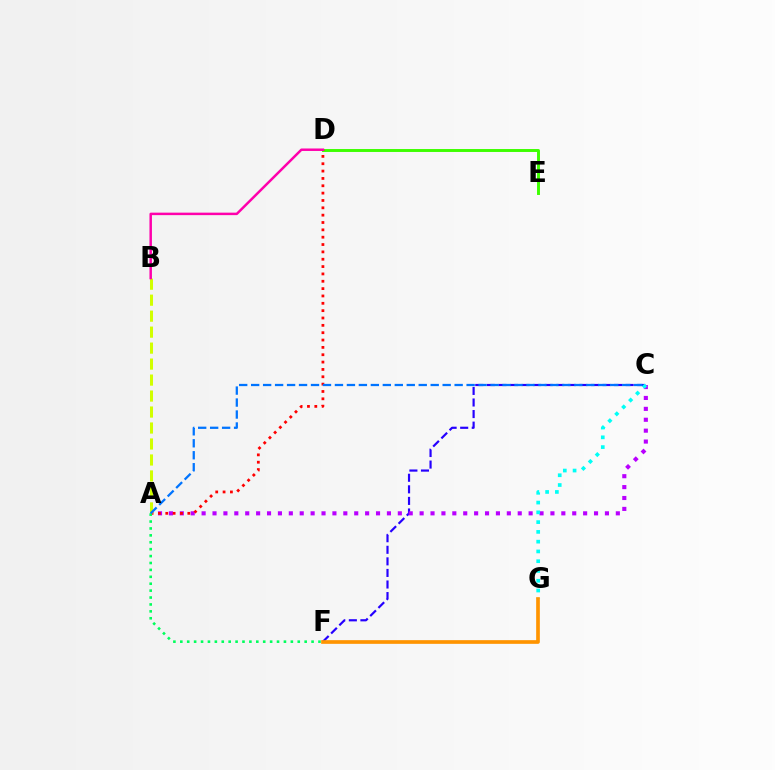{('C', 'F'): [{'color': '#2500ff', 'line_style': 'dashed', 'thickness': 1.57}], ('D', 'E'): [{'color': '#3dff00', 'line_style': 'solid', 'thickness': 2.11}], ('A', 'C'): [{'color': '#b900ff', 'line_style': 'dotted', 'thickness': 2.96}, {'color': '#0074ff', 'line_style': 'dashed', 'thickness': 1.63}], ('C', 'G'): [{'color': '#00fff6', 'line_style': 'dotted', 'thickness': 2.65}], ('A', 'D'): [{'color': '#ff0000', 'line_style': 'dotted', 'thickness': 2.0}], ('A', 'B'): [{'color': '#d1ff00', 'line_style': 'dashed', 'thickness': 2.17}], ('A', 'F'): [{'color': '#00ff5c', 'line_style': 'dotted', 'thickness': 1.88}], ('F', 'G'): [{'color': '#ff9400', 'line_style': 'solid', 'thickness': 2.65}], ('B', 'D'): [{'color': '#ff00ac', 'line_style': 'solid', 'thickness': 1.79}]}